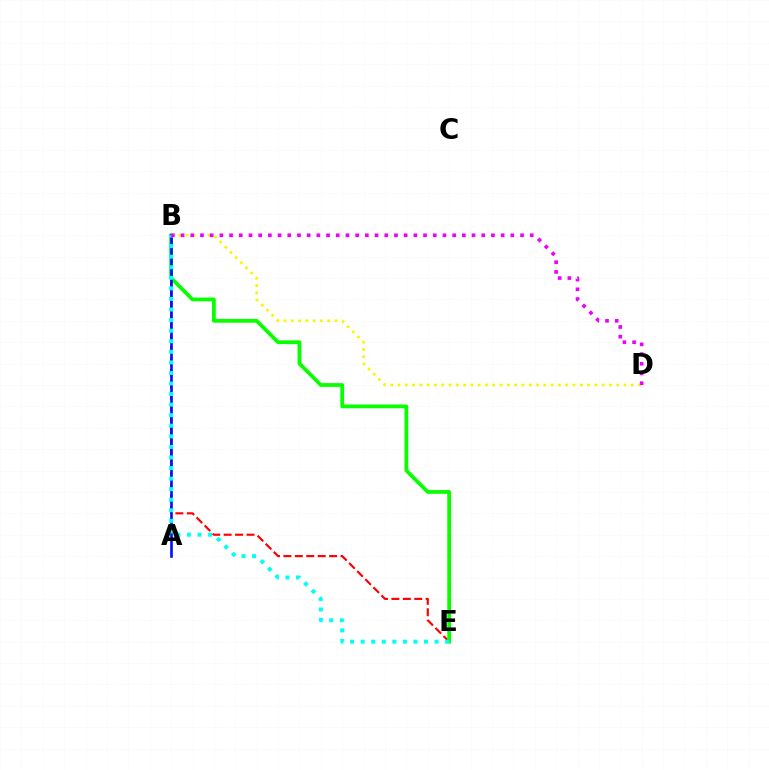{('B', 'E'): [{'color': '#ff0000', 'line_style': 'dashed', 'thickness': 1.55}, {'color': '#08ff00', 'line_style': 'solid', 'thickness': 2.71}, {'color': '#00fff6', 'line_style': 'dotted', 'thickness': 2.87}], ('A', 'B'): [{'color': '#0010ff', 'line_style': 'solid', 'thickness': 1.89}], ('B', 'D'): [{'color': '#fcf500', 'line_style': 'dotted', 'thickness': 1.98}, {'color': '#ee00ff', 'line_style': 'dotted', 'thickness': 2.64}]}